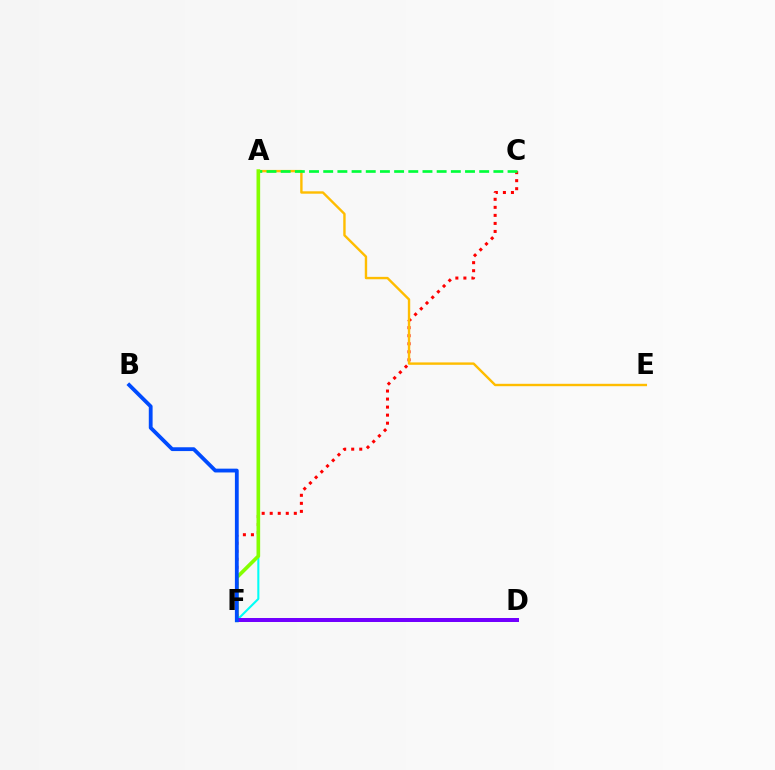{('D', 'F'): [{'color': '#ff00cf', 'line_style': 'solid', 'thickness': 2.08}, {'color': '#7200ff', 'line_style': 'solid', 'thickness': 2.88}], ('C', 'F'): [{'color': '#ff0000', 'line_style': 'dotted', 'thickness': 2.18}], ('A', 'E'): [{'color': '#ffbd00', 'line_style': 'solid', 'thickness': 1.73}], ('A', 'F'): [{'color': '#00fff6', 'line_style': 'solid', 'thickness': 1.5}, {'color': '#84ff00', 'line_style': 'solid', 'thickness': 2.62}], ('A', 'C'): [{'color': '#00ff39', 'line_style': 'dashed', 'thickness': 1.93}], ('B', 'F'): [{'color': '#004bff', 'line_style': 'solid', 'thickness': 2.74}]}